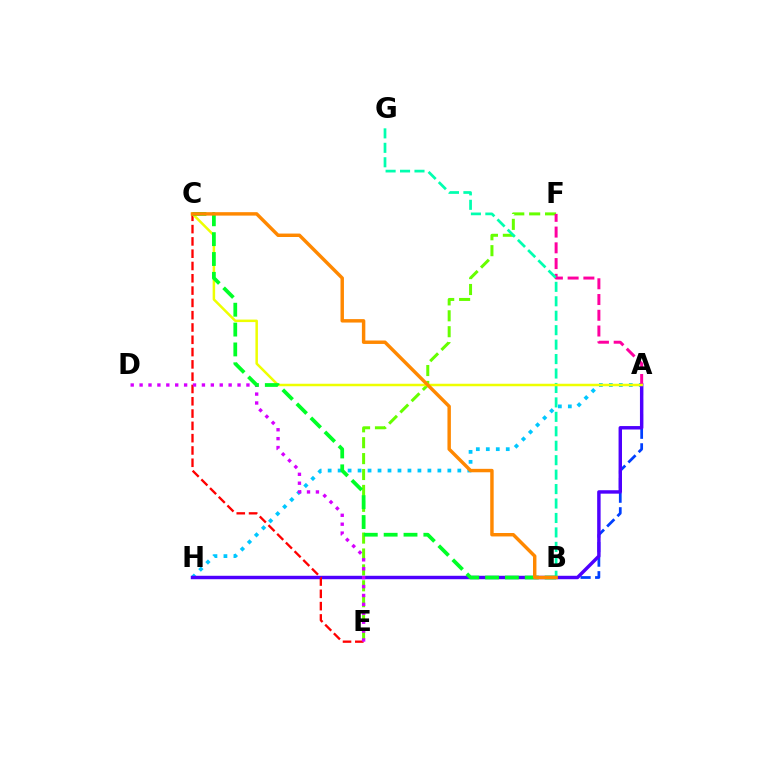{('A', 'H'): [{'color': '#003fff', 'line_style': 'dashed', 'thickness': 1.98}, {'color': '#00c7ff', 'line_style': 'dotted', 'thickness': 2.71}, {'color': '#4f00ff', 'line_style': 'solid', 'thickness': 2.48}], ('E', 'F'): [{'color': '#66ff00', 'line_style': 'dashed', 'thickness': 2.16}], ('C', 'E'): [{'color': '#ff0000', 'line_style': 'dashed', 'thickness': 1.67}], ('A', 'F'): [{'color': '#ff00a0', 'line_style': 'dashed', 'thickness': 2.14}], ('D', 'E'): [{'color': '#d600ff', 'line_style': 'dotted', 'thickness': 2.42}], ('B', 'G'): [{'color': '#00ffaf', 'line_style': 'dashed', 'thickness': 1.96}], ('A', 'C'): [{'color': '#eeff00', 'line_style': 'solid', 'thickness': 1.8}], ('B', 'C'): [{'color': '#00ff27', 'line_style': 'dashed', 'thickness': 2.7}, {'color': '#ff8800', 'line_style': 'solid', 'thickness': 2.47}]}